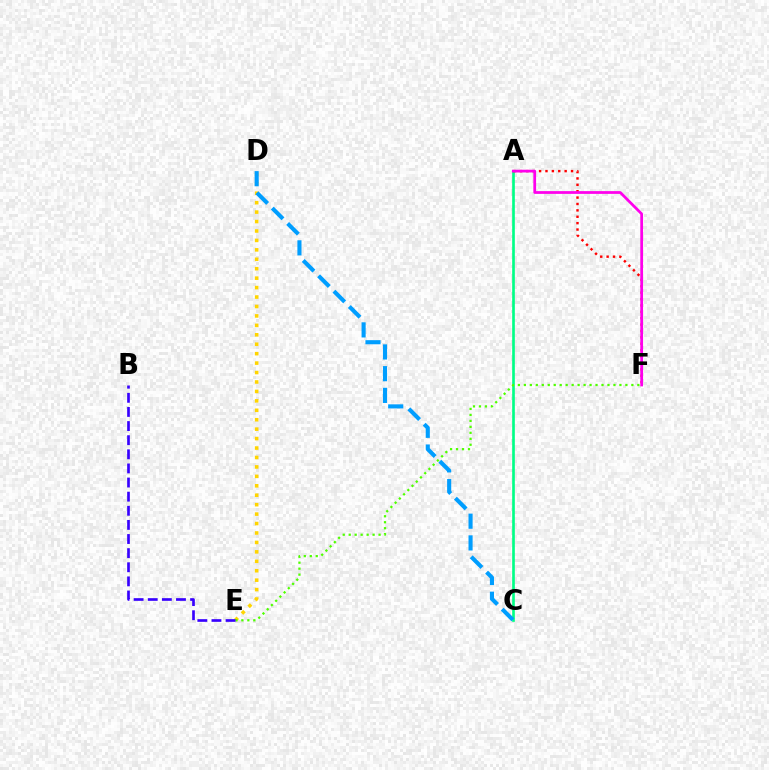{('D', 'E'): [{'color': '#ffd500', 'line_style': 'dotted', 'thickness': 2.56}], ('A', 'C'): [{'color': '#00ff86', 'line_style': 'solid', 'thickness': 1.92}], ('A', 'F'): [{'color': '#ff0000', 'line_style': 'dotted', 'thickness': 1.74}, {'color': '#ff00ed', 'line_style': 'solid', 'thickness': 1.98}], ('E', 'F'): [{'color': '#4fff00', 'line_style': 'dotted', 'thickness': 1.62}], ('B', 'E'): [{'color': '#3700ff', 'line_style': 'dashed', 'thickness': 1.92}], ('C', 'D'): [{'color': '#009eff', 'line_style': 'dashed', 'thickness': 2.95}]}